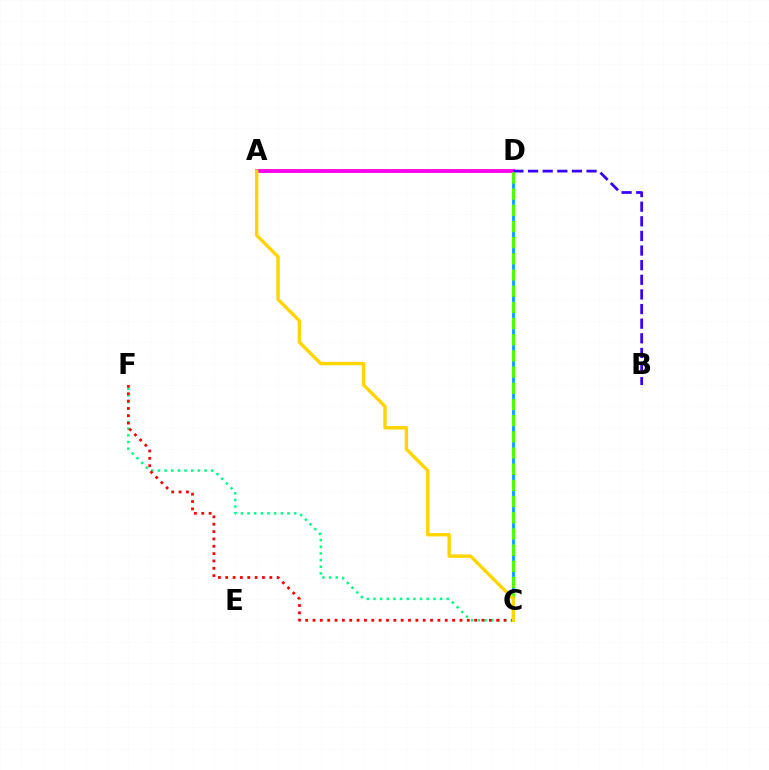{('C', 'D'): [{'color': '#009eff', 'line_style': 'solid', 'thickness': 2.0}, {'color': '#4fff00', 'line_style': 'dashed', 'thickness': 2.2}], ('A', 'D'): [{'color': '#ff00ed', 'line_style': 'solid', 'thickness': 2.76}], ('C', 'F'): [{'color': '#00ff86', 'line_style': 'dotted', 'thickness': 1.81}, {'color': '#ff0000', 'line_style': 'dotted', 'thickness': 2.0}], ('B', 'D'): [{'color': '#3700ff', 'line_style': 'dashed', 'thickness': 1.99}], ('A', 'C'): [{'color': '#ffd500', 'line_style': 'solid', 'thickness': 2.45}]}